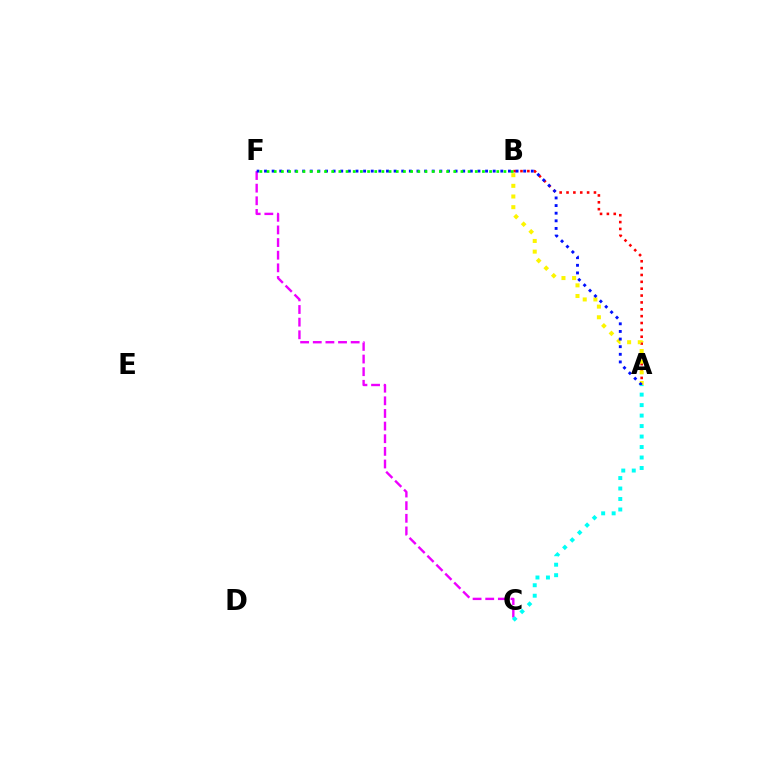{('A', 'B'): [{'color': '#ff0000', 'line_style': 'dotted', 'thickness': 1.86}, {'color': '#fcf500', 'line_style': 'dotted', 'thickness': 2.9}], ('C', 'F'): [{'color': '#ee00ff', 'line_style': 'dashed', 'thickness': 1.72}], ('A', 'F'): [{'color': '#0010ff', 'line_style': 'dotted', 'thickness': 2.07}], ('B', 'F'): [{'color': '#08ff00', 'line_style': 'dotted', 'thickness': 1.95}], ('A', 'C'): [{'color': '#00fff6', 'line_style': 'dotted', 'thickness': 2.85}]}